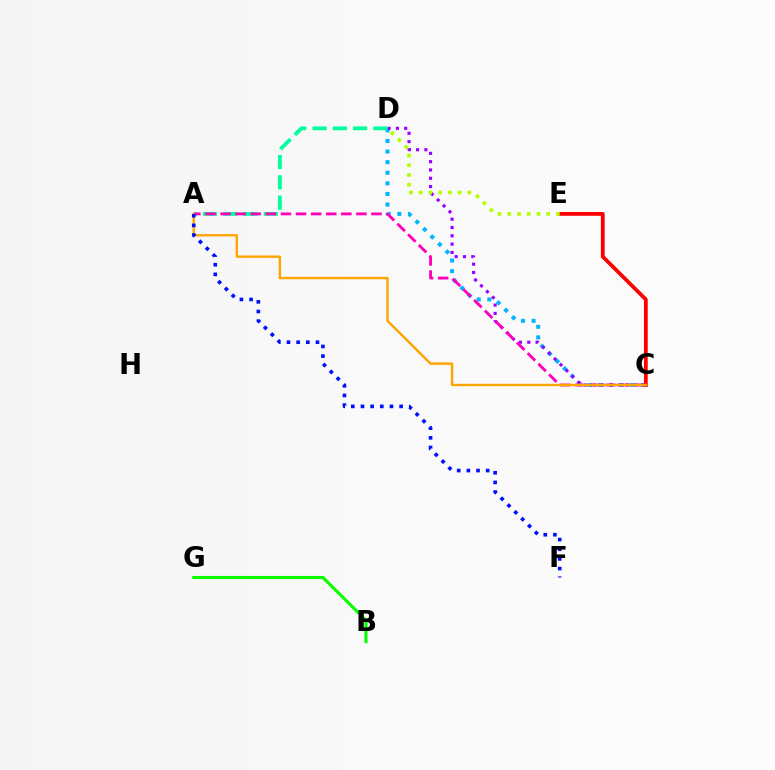{('C', 'D'): [{'color': '#00b5ff', 'line_style': 'dotted', 'thickness': 2.88}, {'color': '#9b00ff', 'line_style': 'dotted', 'thickness': 2.26}], ('C', 'E'): [{'color': '#ff0000', 'line_style': 'solid', 'thickness': 2.73}], ('B', 'G'): [{'color': '#08ff00', 'line_style': 'solid', 'thickness': 2.23}], ('A', 'D'): [{'color': '#00ff9d', 'line_style': 'dashed', 'thickness': 2.76}], ('A', 'C'): [{'color': '#ff00bd', 'line_style': 'dashed', 'thickness': 2.05}, {'color': '#ffa500', 'line_style': 'solid', 'thickness': 1.73}], ('D', 'E'): [{'color': '#b3ff00', 'line_style': 'dotted', 'thickness': 2.64}], ('A', 'F'): [{'color': '#0010ff', 'line_style': 'dotted', 'thickness': 2.62}]}